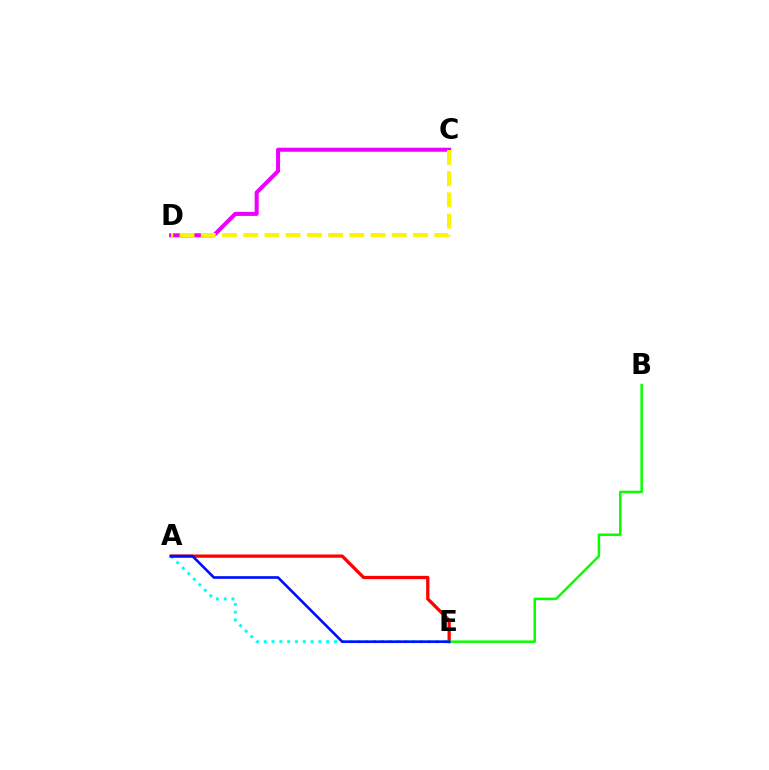{('C', 'D'): [{'color': '#ee00ff', 'line_style': 'solid', 'thickness': 2.91}, {'color': '#fcf500', 'line_style': 'dashed', 'thickness': 2.88}], ('A', 'E'): [{'color': '#00fff6', 'line_style': 'dotted', 'thickness': 2.12}, {'color': '#ff0000', 'line_style': 'solid', 'thickness': 2.35}, {'color': '#0010ff', 'line_style': 'solid', 'thickness': 1.91}], ('B', 'E'): [{'color': '#08ff00', 'line_style': 'solid', 'thickness': 1.8}]}